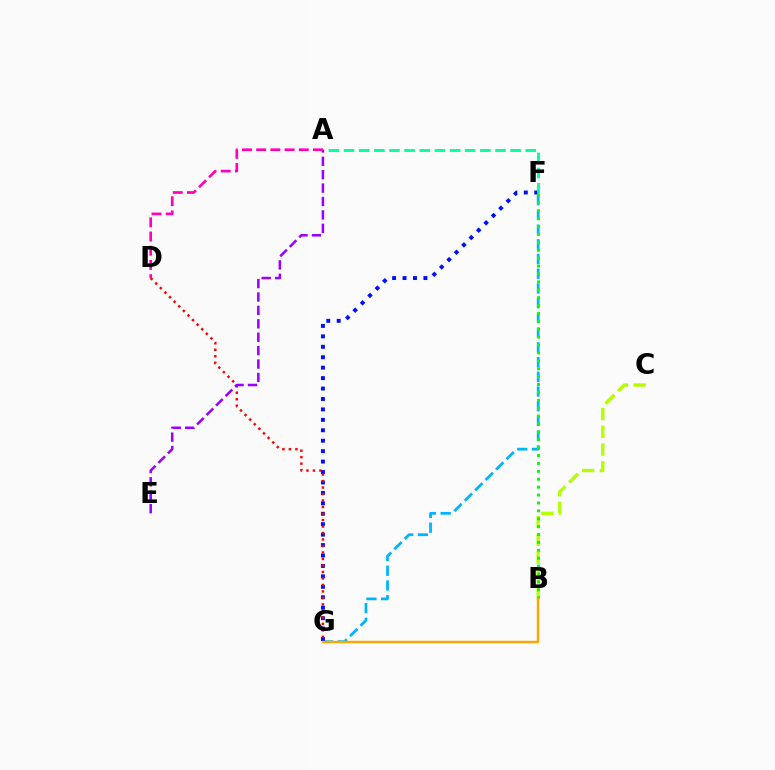{('F', 'G'): [{'color': '#00b5ff', 'line_style': 'dashed', 'thickness': 2.0}, {'color': '#0010ff', 'line_style': 'dotted', 'thickness': 2.84}], ('A', 'F'): [{'color': '#00ff9d', 'line_style': 'dashed', 'thickness': 2.06}], ('B', 'C'): [{'color': '#b3ff00', 'line_style': 'dashed', 'thickness': 2.41}], ('D', 'G'): [{'color': '#ff0000', 'line_style': 'dotted', 'thickness': 1.76}], ('B', 'F'): [{'color': '#08ff00', 'line_style': 'dotted', 'thickness': 2.15}], ('A', 'E'): [{'color': '#9b00ff', 'line_style': 'dashed', 'thickness': 1.82}], ('B', 'G'): [{'color': '#ffa500', 'line_style': 'solid', 'thickness': 1.75}], ('A', 'D'): [{'color': '#ff00bd', 'line_style': 'dashed', 'thickness': 1.93}]}